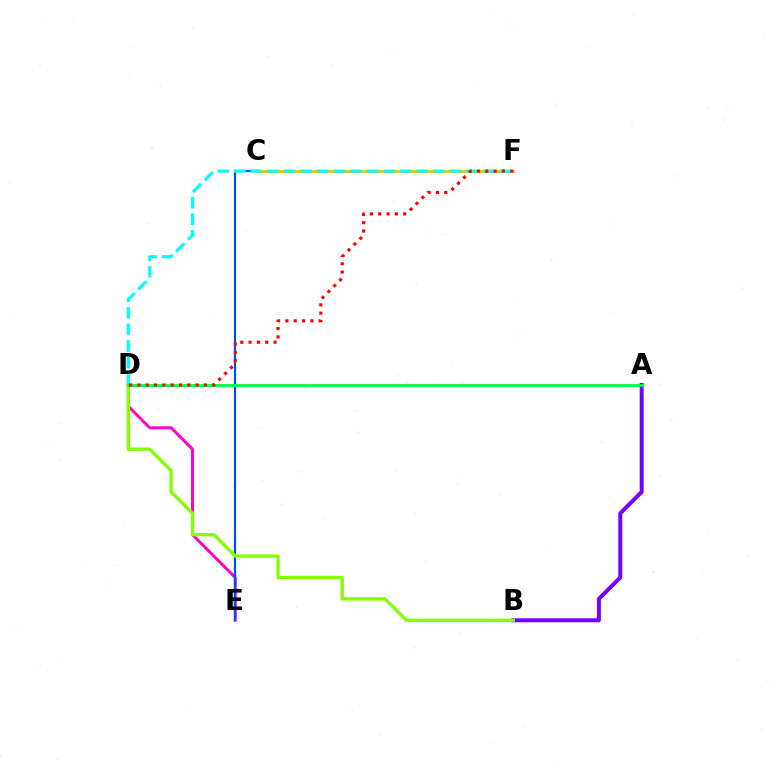{('A', 'B'): [{'color': '#7200ff', 'line_style': 'solid', 'thickness': 2.87}], ('D', 'E'): [{'color': '#ff00cf', 'line_style': 'solid', 'thickness': 2.13}], ('C', 'E'): [{'color': '#004bff', 'line_style': 'solid', 'thickness': 1.58}], ('B', 'D'): [{'color': '#84ff00', 'line_style': 'solid', 'thickness': 2.37}], ('C', 'F'): [{'color': '#ffbd00', 'line_style': 'solid', 'thickness': 2.09}], ('D', 'F'): [{'color': '#00fff6', 'line_style': 'dashed', 'thickness': 2.25}, {'color': '#ff0000', 'line_style': 'dotted', 'thickness': 2.26}], ('A', 'D'): [{'color': '#00ff39', 'line_style': 'solid', 'thickness': 2.0}]}